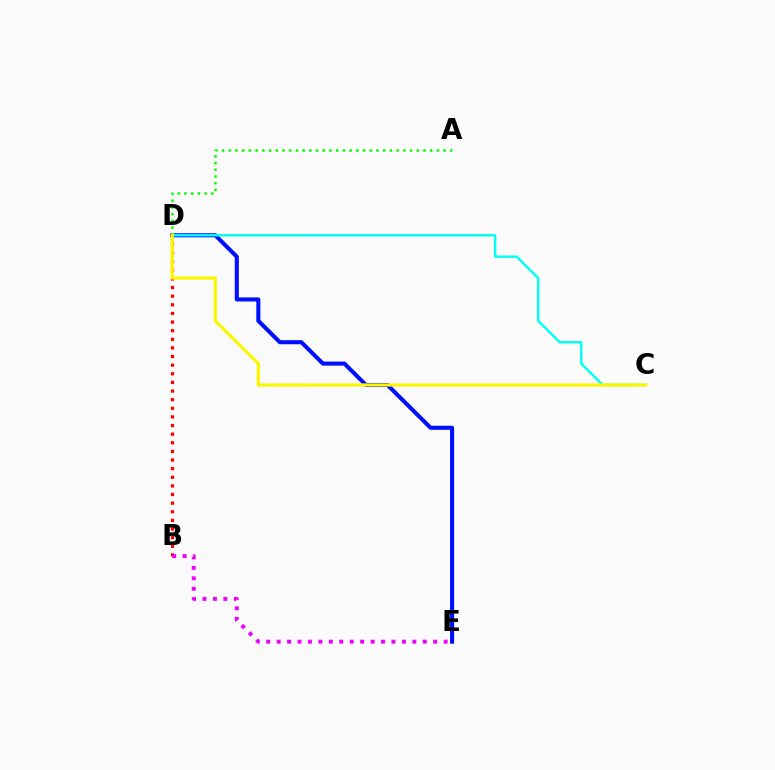{('B', 'D'): [{'color': '#ff0000', 'line_style': 'dotted', 'thickness': 2.34}], ('D', 'E'): [{'color': '#0010ff', 'line_style': 'solid', 'thickness': 2.93}], ('A', 'D'): [{'color': '#08ff00', 'line_style': 'dotted', 'thickness': 1.82}], ('B', 'E'): [{'color': '#ee00ff', 'line_style': 'dotted', 'thickness': 2.84}], ('C', 'D'): [{'color': '#00fff6', 'line_style': 'solid', 'thickness': 1.74}, {'color': '#fcf500', 'line_style': 'solid', 'thickness': 2.29}]}